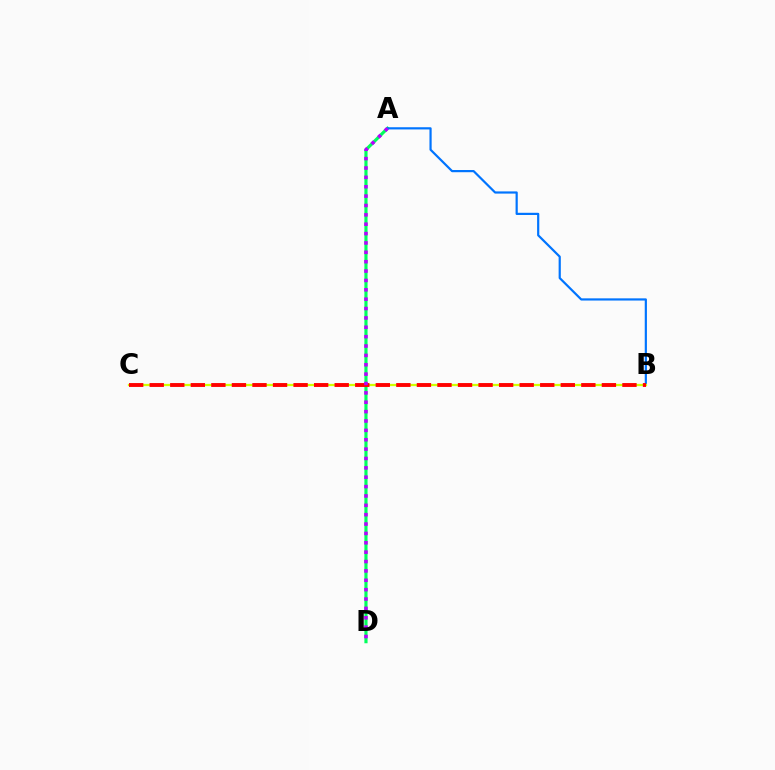{('A', 'D'): [{'color': '#00ff5c', 'line_style': 'solid', 'thickness': 2.27}, {'color': '#b900ff', 'line_style': 'dotted', 'thickness': 2.55}], ('A', 'B'): [{'color': '#0074ff', 'line_style': 'solid', 'thickness': 1.58}], ('B', 'C'): [{'color': '#d1ff00', 'line_style': 'solid', 'thickness': 1.63}, {'color': '#ff0000', 'line_style': 'dashed', 'thickness': 2.79}]}